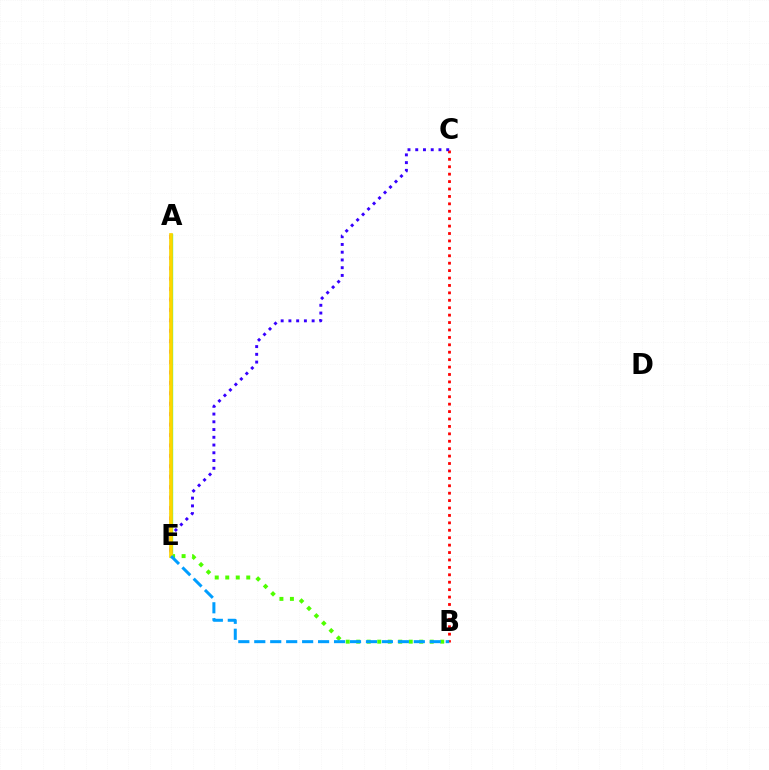{('B', 'E'): [{'color': '#4fff00', 'line_style': 'dotted', 'thickness': 2.85}, {'color': '#009eff', 'line_style': 'dashed', 'thickness': 2.17}], ('A', 'E'): [{'color': '#ff00ed', 'line_style': 'dotted', 'thickness': 2.83}, {'color': '#00ff86', 'line_style': 'solid', 'thickness': 2.38}, {'color': '#ffd500', 'line_style': 'solid', 'thickness': 2.67}], ('B', 'C'): [{'color': '#ff0000', 'line_style': 'dotted', 'thickness': 2.02}], ('C', 'E'): [{'color': '#3700ff', 'line_style': 'dotted', 'thickness': 2.1}]}